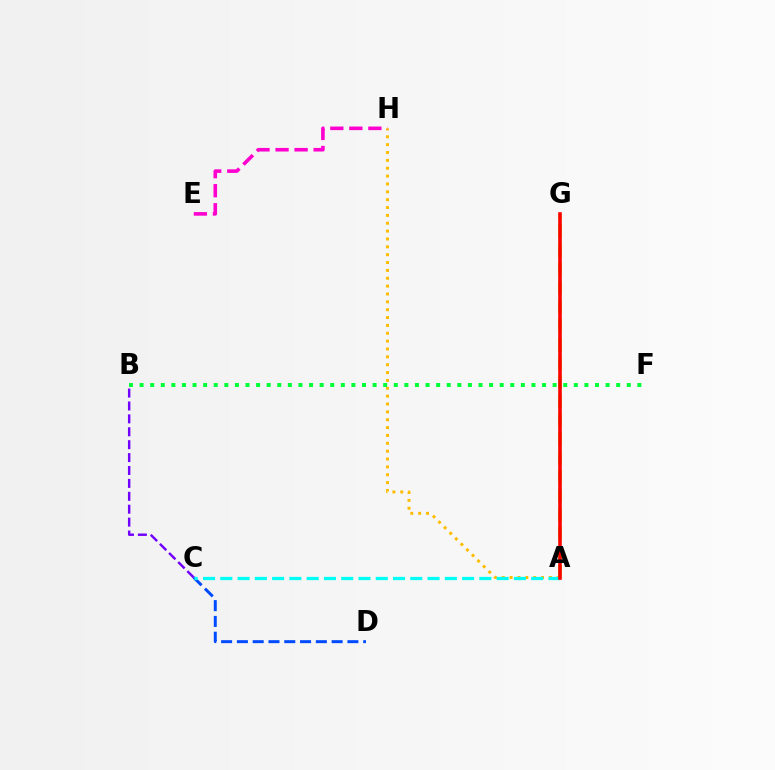{('B', 'C'): [{'color': '#7200ff', 'line_style': 'dashed', 'thickness': 1.75}], ('C', 'D'): [{'color': '#004bff', 'line_style': 'dashed', 'thickness': 2.14}], ('A', 'G'): [{'color': '#84ff00', 'line_style': 'dashed', 'thickness': 2.57}, {'color': '#ff0000', 'line_style': 'solid', 'thickness': 2.58}], ('A', 'H'): [{'color': '#ffbd00', 'line_style': 'dotted', 'thickness': 2.14}], ('E', 'H'): [{'color': '#ff00cf', 'line_style': 'dashed', 'thickness': 2.59}], ('B', 'F'): [{'color': '#00ff39', 'line_style': 'dotted', 'thickness': 2.88}], ('A', 'C'): [{'color': '#00fff6', 'line_style': 'dashed', 'thickness': 2.35}]}